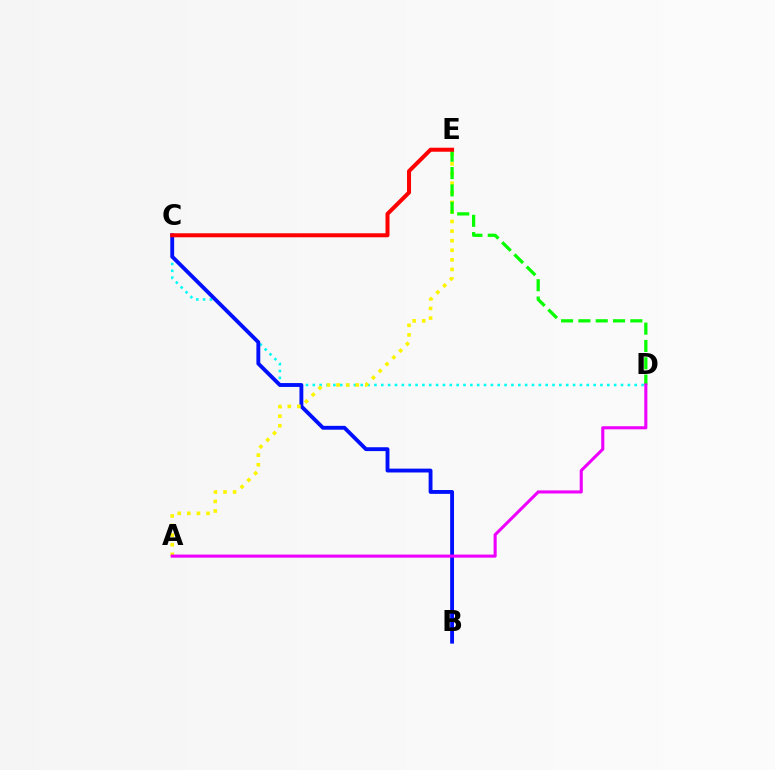{('C', 'D'): [{'color': '#00fff6', 'line_style': 'dotted', 'thickness': 1.86}], ('B', 'C'): [{'color': '#0010ff', 'line_style': 'solid', 'thickness': 2.78}], ('A', 'E'): [{'color': '#fcf500', 'line_style': 'dotted', 'thickness': 2.61}], ('D', 'E'): [{'color': '#08ff00', 'line_style': 'dashed', 'thickness': 2.35}], ('A', 'D'): [{'color': '#ee00ff', 'line_style': 'solid', 'thickness': 2.22}], ('C', 'E'): [{'color': '#ff0000', 'line_style': 'solid', 'thickness': 2.89}]}